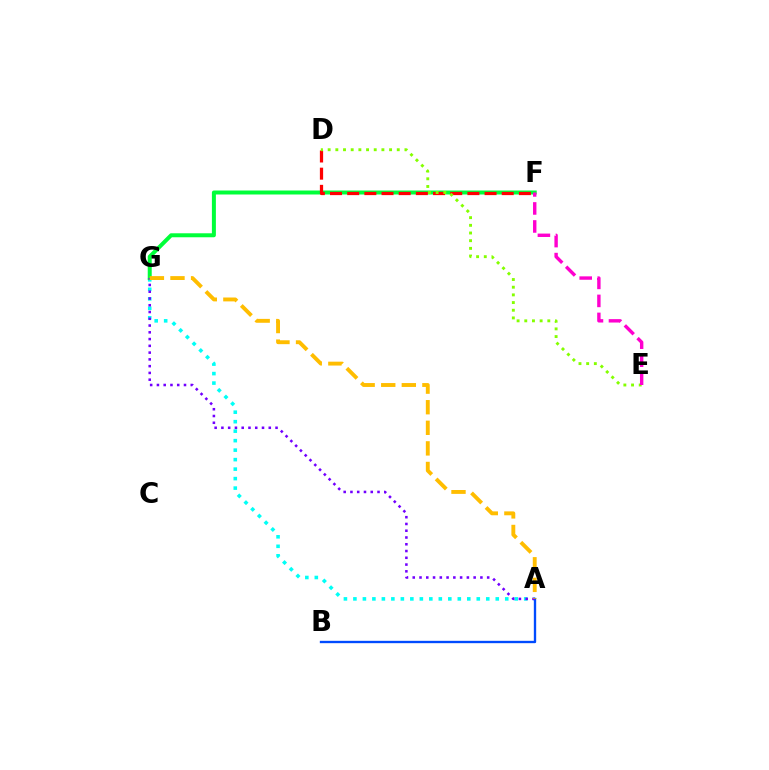{('A', 'G'): [{'color': '#00fff6', 'line_style': 'dotted', 'thickness': 2.58}, {'color': '#7200ff', 'line_style': 'dotted', 'thickness': 1.84}, {'color': '#ffbd00', 'line_style': 'dashed', 'thickness': 2.8}], ('F', 'G'): [{'color': '#00ff39', 'line_style': 'solid', 'thickness': 2.87}], ('D', 'F'): [{'color': '#ff0000', 'line_style': 'dashed', 'thickness': 2.33}], ('A', 'B'): [{'color': '#004bff', 'line_style': 'solid', 'thickness': 1.69}], ('D', 'E'): [{'color': '#84ff00', 'line_style': 'dotted', 'thickness': 2.09}], ('E', 'F'): [{'color': '#ff00cf', 'line_style': 'dashed', 'thickness': 2.45}]}